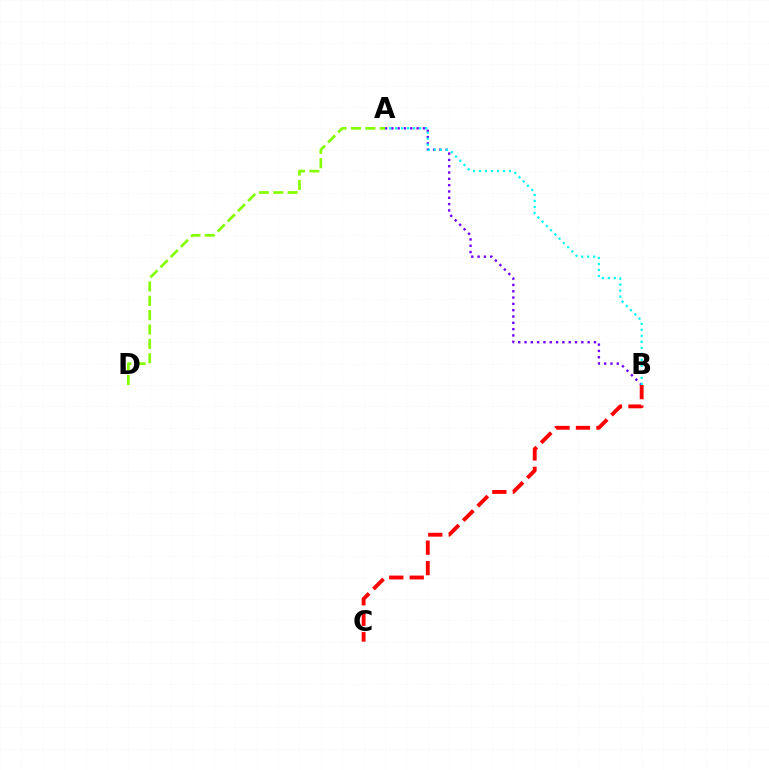{('A', 'B'): [{'color': '#7200ff', 'line_style': 'dotted', 'thickness': 1.72}, {'color': '#00fff6', 'line_style': 'dotted', 'thickness': 1.63}], ('A', 'D'): [{'color': '#84ff00', 'line_style': 'dashed', 'thickness': 1.95}], ('B', 'C'): [{'color': '#ff0000', 'line_style': 'dashed', 'thickness': 2.78}]}